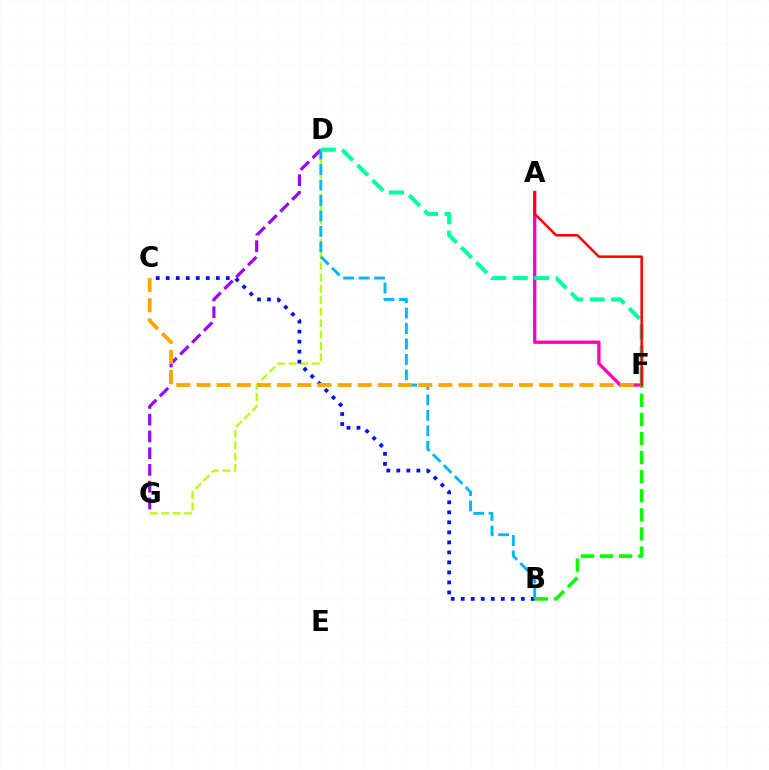{('D', 'G'): [{'color': '#b3ff00', 'line_style': 'dashed', 'thickness': 1.55}, {'color': '#9b00ff', 'line_style': 'dashed', 'thickness': 2.28}], ('B', 'C'): [{'color': '#0010ff', 'line_style': 'dotted', 'thickness': 2.72}], ('A', 'F'): [{'color': '#ff00bd', 'line_style': 'solid', 'thickness': 2.39}, {'color': '#ff0000', 'line_style': 'solid', 'thickness': 1.81}], ('B', 'D'): [{'color': '#00b5ff', 'line_style': 'dashed', 'thickness': 2.1}], ('C', 'F'): [{'color': '#ffa500', 'line_style': 'dashed', 'thickness': 2.74}], ('B', 'F'): [{'color': '#08ff00', 'line_style': 'dashed', 'thickness': 2.59}], ('D', 'F'): [{'color': '#00ff9d', 'line_style': 'dashed', 'thickness': 2.92}]}